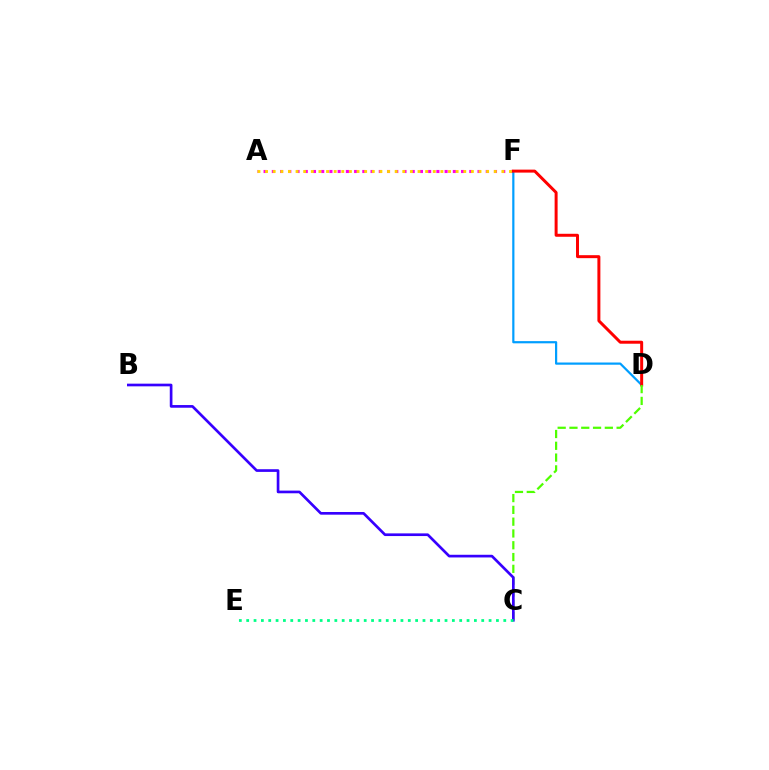{('A', 'F'): [{'color': '#ff00ed', 'line_style': 'dotted', 'thickness': 2.24}, {'color': '#ffd500', 'line_style': 'dotted', 'thickness': 2.07}], ('D', 'F'): [{'color': '#009eff', 'line_style': 'solid', 'thickness': 1.59}, {'color': '#ff0000', 'line_style': 'solid', 'thickness': 2.15}], ('C', 'D'): [{'color': '#4fff00', 'line_style': 'dashed', 'thickness': 1.6}], ('B', 'C'): [{'color': '#3700ff', 'line_style': 'solid', 'thickness': 1.93}], ('C', 'E'): [{'color': '#00ff86', 'line_style': 'dotted', 'thickness': 2.0}]}